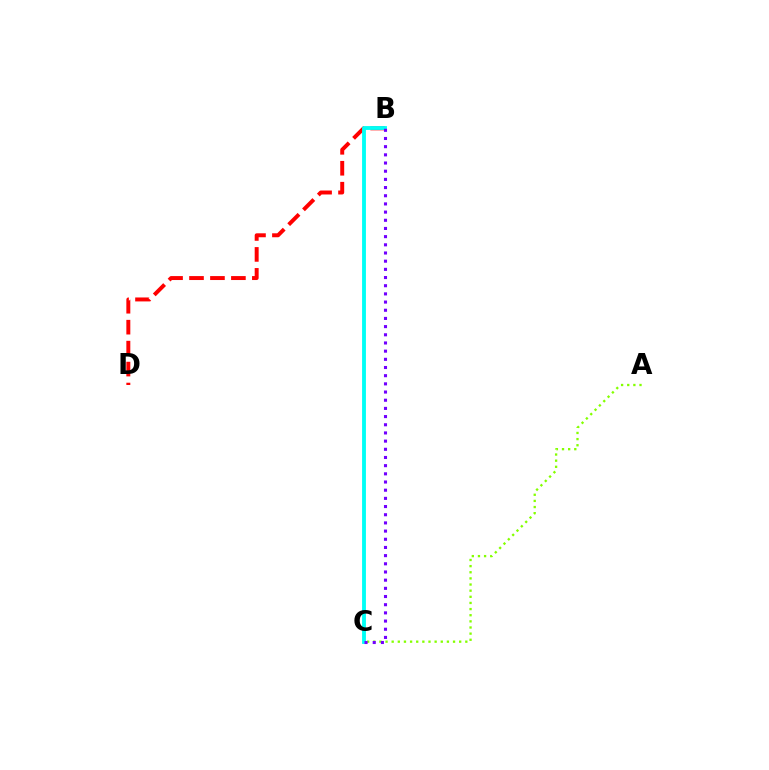{('B', 'D'): [{'color': '#ff0000', 'line_style': 'dashed', 'thickness': 2.85}], ('A', 'C'): [{'color': '#84ff00', 'line_style': 'dotted', 'thickness': 1.67}], ('B', 'C'): [{'color': '#00fff6', 'line_style': 'solid', 'thickness': 2.77}, {'color': '#7200ff', 'line_style': 'dotted', 'thickness': 2.22}]}